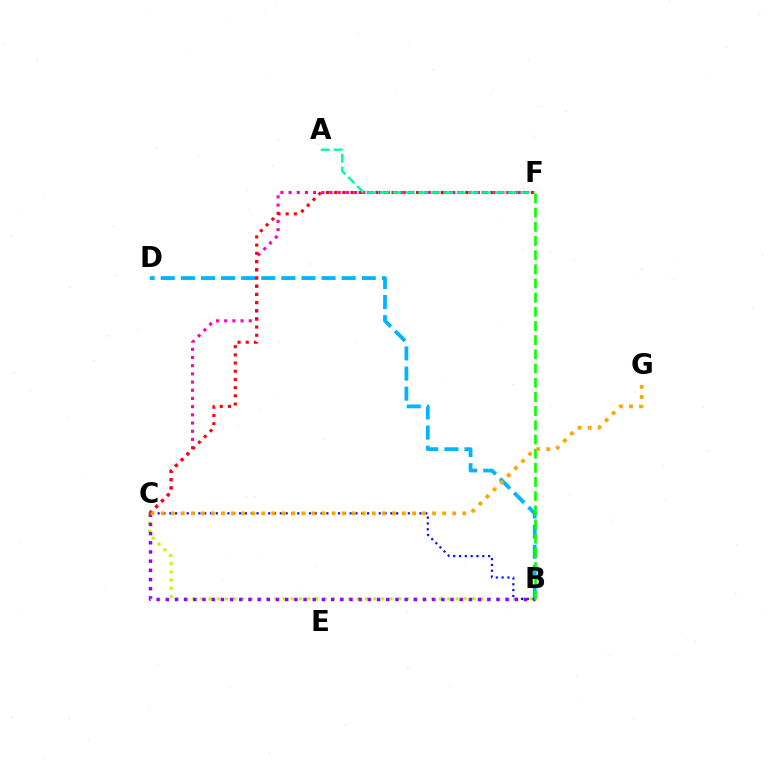{('B', 'D'): [{'color': '#00b5ff', 'line_style': 'dashed', 'thickness': 2.73}], ('C', 'F'): [{'color': '#ff00bd', 'line_style': 'dotted', 'thickness': 2.23}, {'color': '#ff0000', 'line_style': 'dotted', 'thickness': 2.23}], ('B', 'C'): [{'color': '#b3ff00', 'line_style': 'dotted', 'thickness': 2.24}, {'color': '#0010ff', 'line_style': 'dotted', 'thickness': 1.58}, {'color': '#9b00ff', 'line_style': 'dotted', 'thickness': 2.5}], ('A', 'F'): [{'color': '#00ff9d', 'line_style': 'dashed', 'thickness': 1.74}], ('B', 'F'): [{'color': '#08ff00', 'line_style': 'dashed', 'thickness': 1.93}], ('C', 'G'): [{'color': '#ffa500', 'line_style': 'dotted', 'thickness': 2.73}]}